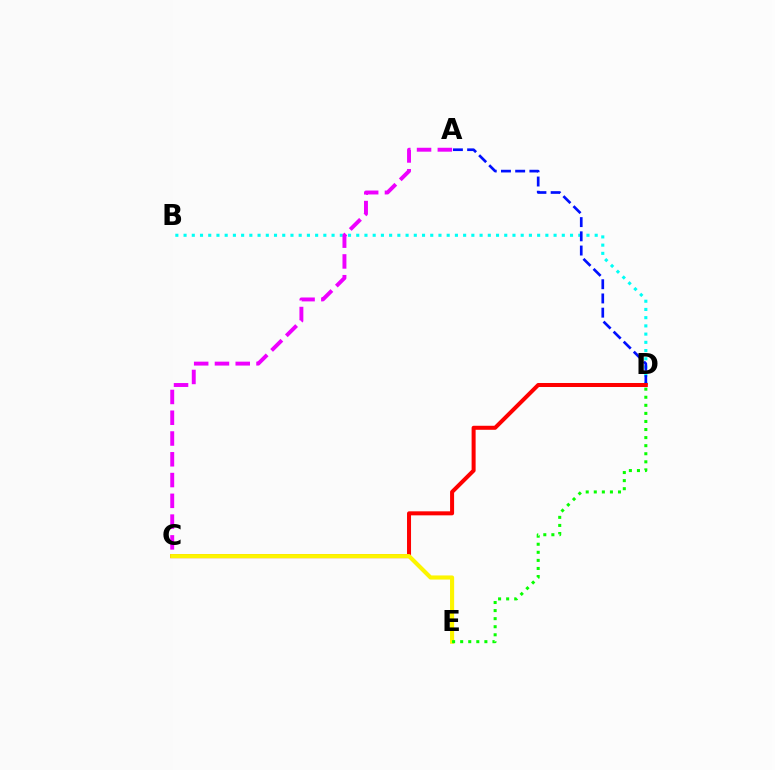{('B', 'D'): [{'color': '#00fff6', 'line_style': 'dotted', 'thickness': 2.23}], ('A', 'D'): [{'color': '#0010ff', 'line_style': 'dashed', 'thickness': 1.93}], ('A', 'C'): [{'color': '#ee00ff', 'line_style': 'dashed', 'thickness': 2.82}], ('C', 'D'): [{'color': '#ff0000', 'line_style': 'solid', 'thickness': 2.89}], ('C', 'E'): [{'color': '#fcf500', 'line_style': 'solid', 'thickness': 2.97}], ('D', 'E'): [{'color': '#08ff00', 'line_style': 'dotted', 'thickness': 2.19}]}